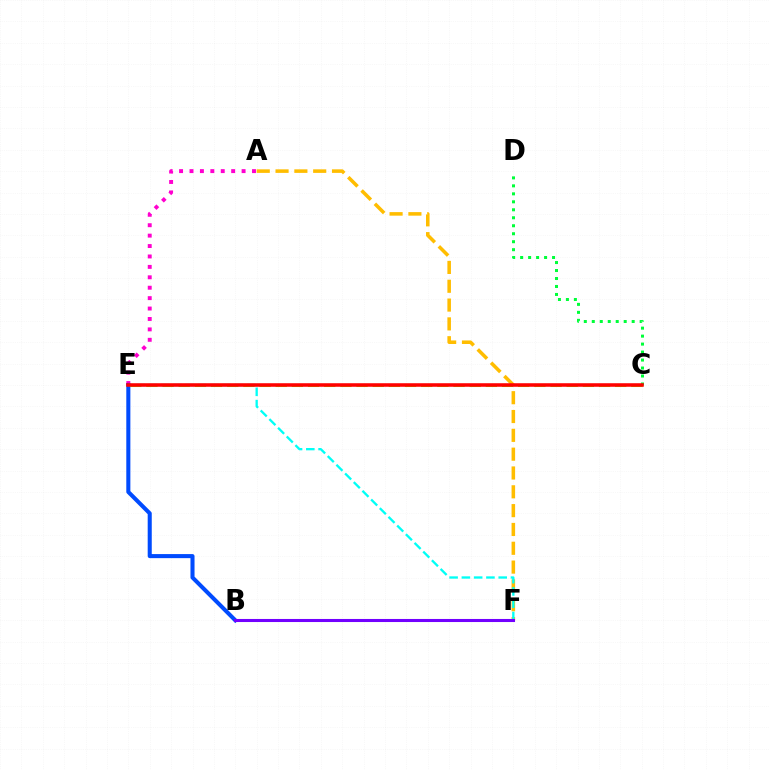{('A', 'E'): [{'color': '#ff00cf', 'line_style': 'dotted', 'thickness': 2.83}], ('A', 'F'): [{'color': '#ffbd00', 'line_style': 'dashed', 'thickness': 2.56}], ('B', 'E'): [{'color': '#004bff', 'line_style': 'solid', 'thickness': 2.92}], ('C', 'D'): [{'color': '#00ff39', 'line_style': 'dotted', 'thickness': 2.17}], ('C', 'E'): [{'color': '#84ff00', 'line_style': 'dashed', 'thickness': 2.2}, {'color': '#ff0000', 'line_style': 'solid', 'thickness': 2.55}], ('E', 'F'): [{'color': '#00fff6', 'line_style': 'dashed', 'thickness': 1.67}], ('B', 'F'): [{'color': '#7200ff', 'line_style': 'solid', 'thickness': 2.21}]}